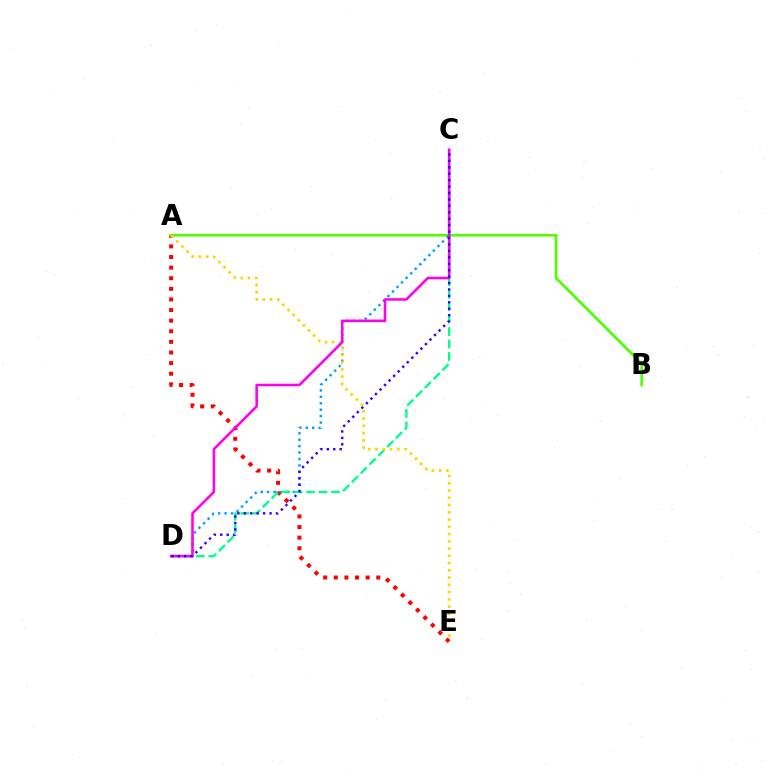{('A', 'E'): [{'color': '#ff0000', 'line_style': 'dotted', 'thickness': 2.88}, {'color': '#ffd500', 'line_style': 'dotted', 'thickness': 1.97}], ('A', 'B'): [{'color': '#4fff00', 'line_style': 'solid', 'thickness': 1.91}], ('C', 'D'): [{'color': '#009eff', 'line_style': 'dotted', 'thickness': 1.75}, {'color': '#00ff86', 'line_style': 'dashed', 'thickness': 1.69}, {'color': '#ff00ed', 'line_style': 'solid', 'thickness': 1.85}, {'color': '#3700ff', 'line_style': 'dotted', 'thickness': 1.75}]}